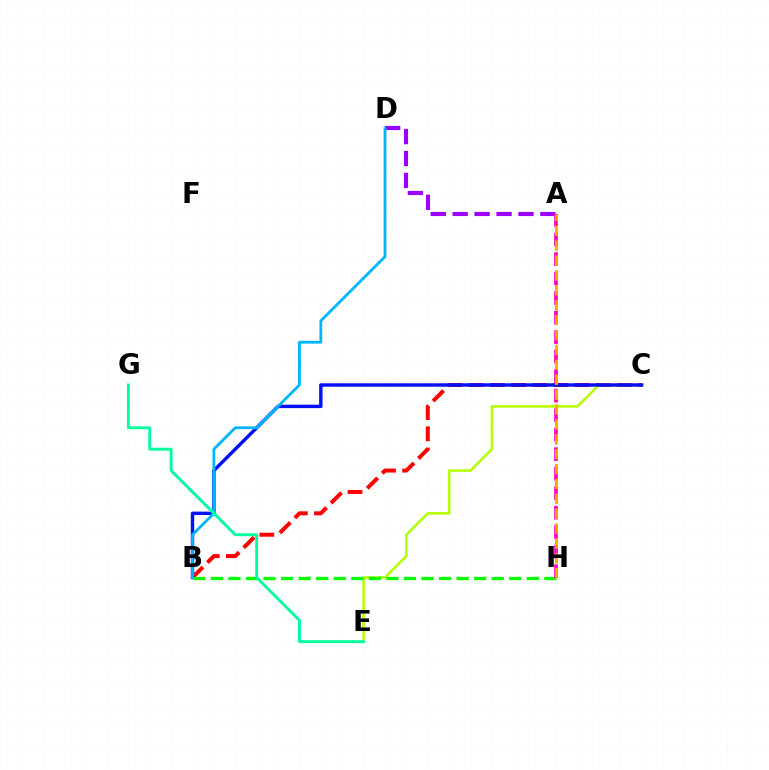{('B', 'C'): [{'color': '#ff0000', 'line_style': 'dashed', 'thickness': 2.88}, {'color': '#0010ff', 'line_style': 'solid', 'thickness': 2.46}], ('C', 'E'): [{'color': '#b3ff00', 'line_style': 'solid', 'thickness': 1.82}], ('A', 'D'): [{'color': '#9b00ff', 'line_style': 'dashed', 'thickness': 2.98}], ('B', 'D'): [{'color': '#00b5ff', 'line_style': 'solid', 'thickness': 2.02}], ('B', 'H'): [{'color': '#08ff00', 'line_style': 'dashed', 'thickness': 2.38}], ('E', 'G'): [{'color': '#00ff9d', 'line_style': 'solid', 'thickness': 2.08}], ('A', 'H'): [{'color': '#ff00bd', 'line_style': 'dashed', 'thickness': 2.65}, {'color': '#ffa500', 'line_style': 'dashed', 'thickness': 2.02}]}